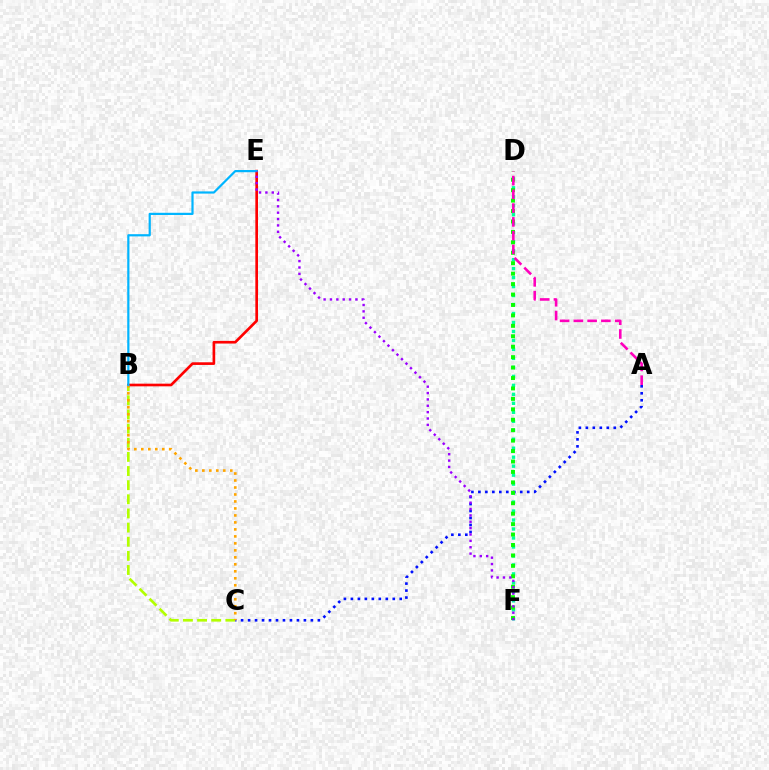{('B', 'C'): [{'color': '#b3ff00', 'line_style': 'dashed', 'thickness': 1.92}, {'color': '#ffa500', 'line_style': 'dotted', 'thickness': 1.9}], ('D', 'F'): [{'color': '#00ff9d', 'line_style': 'dotted', 'thickness': 2.44}, {'color': '#08ff00', 'line_style': 'dotted', 'thickness': 2.84}], ('A', 'C'): [{'color': '#0010ff', 'line_style': 'dotted', 'thickness': 1.9}], ('B', 'E'): [{'color': '#ff0000', 'line_style': 'solid', 'thickness': 1.92}, {'color': '#00b5ff', 'line_style': 'solid', 'thickness': 1.59}], ('A', 'D'): [{'color': '#ff00bd', 'line_style': 'dashed', 'thickness': 1.87}], ('E', 'F'): [{'color': '#9b00ff', 'line_style': 'dotted', 'thickness': 1.73}]}